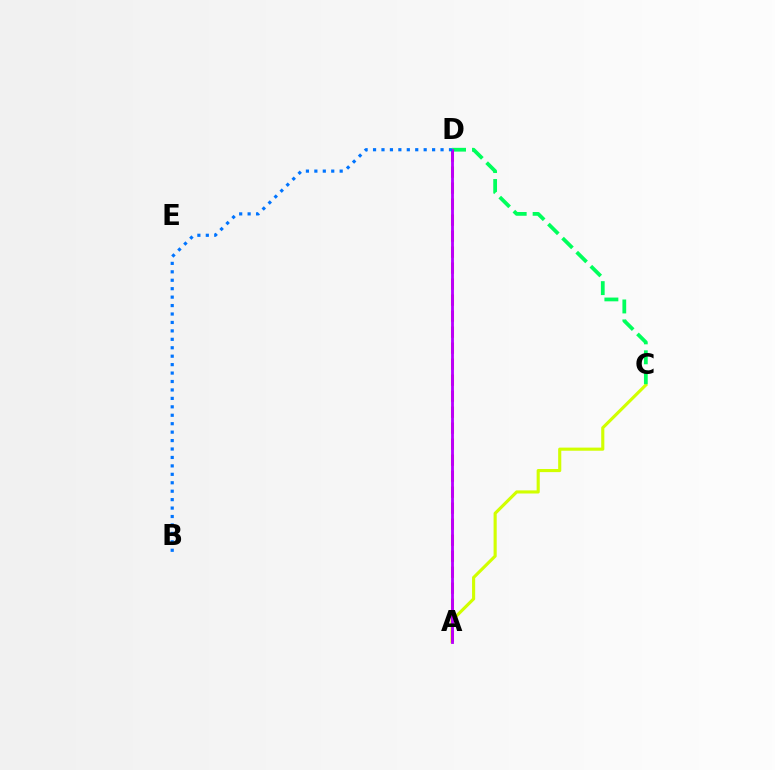{('A', 'C'): [{'color': '#d1ff00', 'line_style': 'solid', 'thickness': 2.25}], ('C', 'D'): [{'color': '#00ff5c', 'line_style': 'dashed', 'thickness': 2.71}], ('A', 'D'): [{'color': '#ff0000', 'line_style': 'dashed', 'thickness': 2.17}, {'color': '#b900ff', 'line_style': 'solid', 'thickness': 2.05}], ('B', 'D'): [{'color': '#0074ff', 'line_style': 'dotted', 'thickness': 2.29}]}